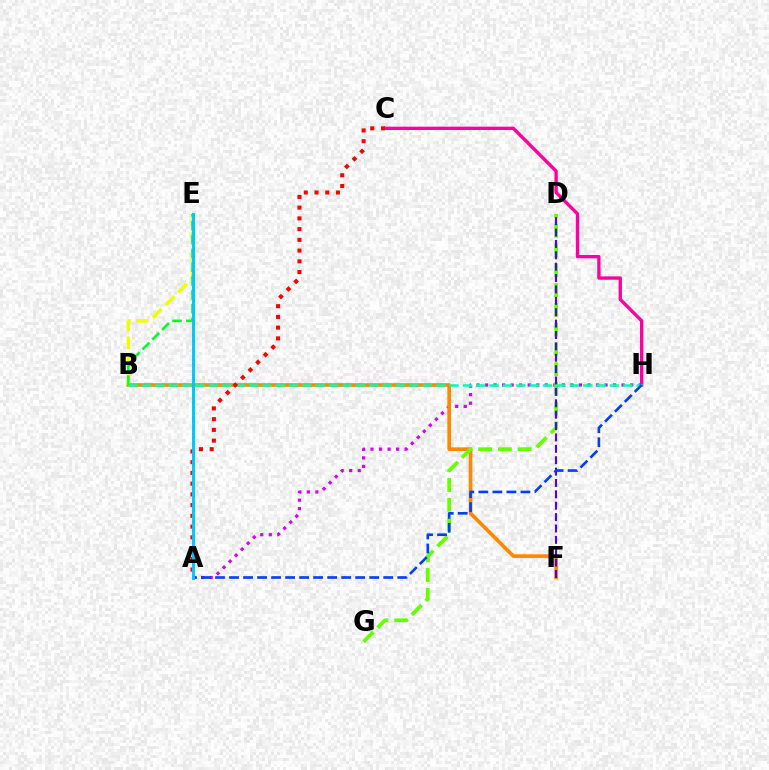{('C', 'H'): [{'color': '#ff00a0', 'line_style': 'solid', 'thickness': 2.4}], ('A', 'H'): [{'color': '#d600ff', 'line_style': 'dotted', 'thickness': 2.32}, {'color': '#003fff', 'line_style': 'dashed', 'thickness': 1.9}], ('B', 'F'): [{'color': '#ff8800', 'line_style': 'solid', 'thickness': 2.64}], ('D', 'G'): [{'color': '#66ff00', 'line_style': 'dashed', 'thickness': 2.69}], ('D', 'F'): [{'color': '#4f00ff', 'line_style': 'dashed', 'thickness': 1.55}], ('B', 'E'): [{'color': '#eeff00', 'line_style': 'dashed', 'thickness': 2.44}, {'color': '#00ff27', 'line_style': 'dashed', 'thickness': 1.88}], ('B', 'H'): [{'color': '#00ffaf', 'line_style': 'dashed', 'thickness': 1.82}], ('A', 'C'): [{'color': '#ff0000', 'line_style': 'dotted', 'thickness': 2.92}], ('A', 'E'): [{'color': '#00c7ff', 'line_style': 'solid', 'thickness': 2.13}]}